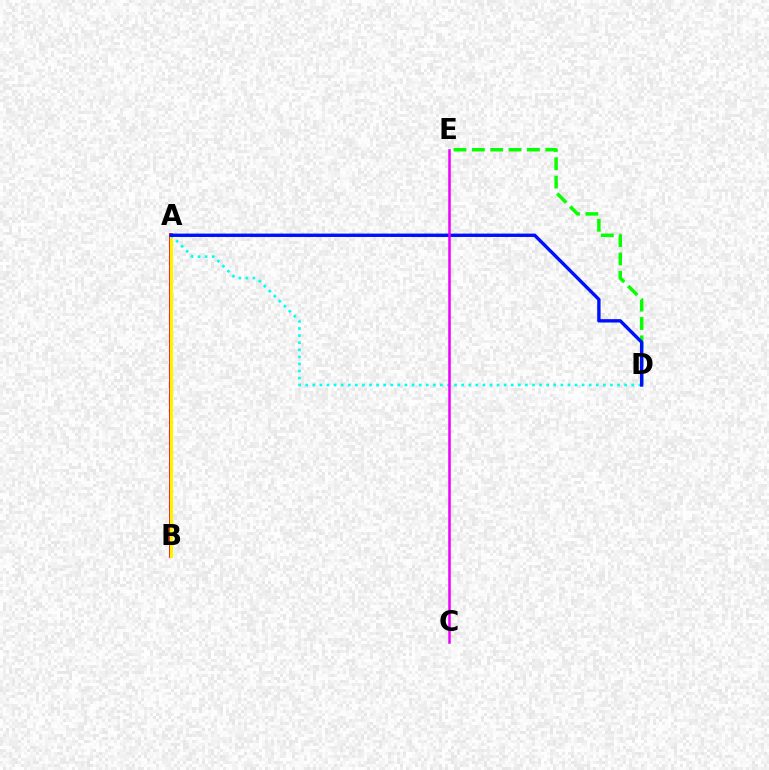{('A', 'B'): [{'color': '#ff0000', 'line_style': 'solid', 'thickness': 2.65}, {'color': '#fcf500', 'line_style': 'solid', 'thickness': 2.2}], ('D', 'E'): [{'color': '#08ff00', 'line_style': 'dashed', 'thickness': 2.49}], ('A', 'D'): [{'color': '#00fff6', 'line_style': 'dotted', 'thickness': 1.93}, {'color': '#0010ff', 'line_style': 'solid', 'thickness': 2.43}], ('C', 'E'): [{'color': '#ee00ff', 'line_style': 'solid', 'thickness': 1.81}]}